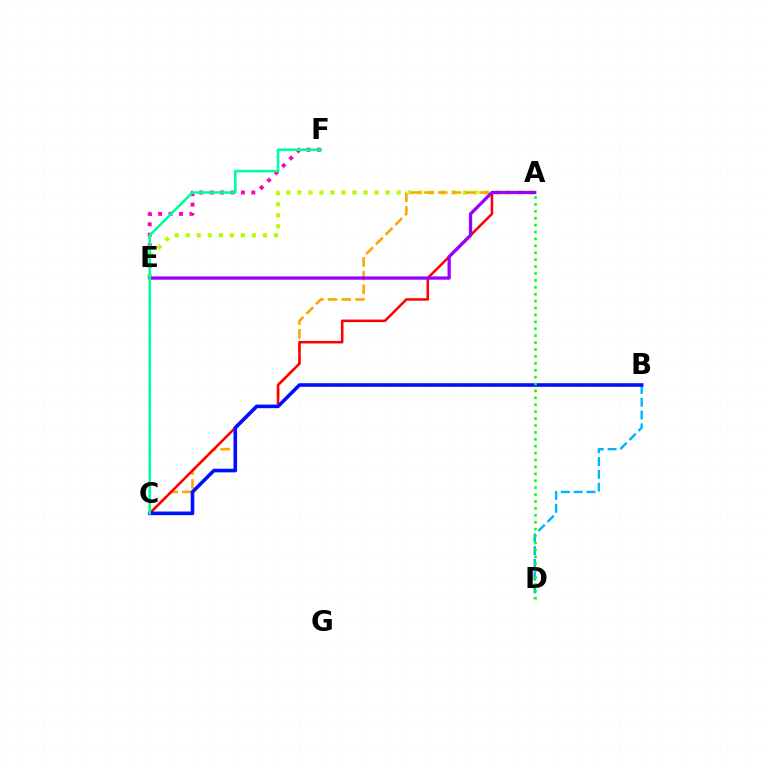{('E', 'F'): [{'color': '#ff00bd', 'line_style': 'dotted', 'thickness': 2.83}], ('A', 'E'): [{'color': '#b3ff00', 'line_style': 'dotted', 'thickness': 3.0}, {'color': '#9b00ff', 'line_style': 'solid', 'thickness': 2.37}], ('A', 'C'): [{'color': '#ffa500', 'line_style': 'dashed', 'thickness': 1.86}, {'color': '#ff0000', 'line_style': 'solid', 'thickness': 1.83}], ('B', 'D'): [{'color': '#00b5ff', 'line_style': 'dashed', 'thickness': 1.74}], ('B', 'C'): [{'color': '#0010ff', 'line_style': 'solid', 'thickness': 2.59}], ('C', 'F'): [{'color': '#00ff9d', 'line_style': 'solid', 'thickness': 1.88}], ('A', 'D'): [{'color': '#08ff00', 'line_style': 'dotted', 'thickness': 1.88}]}